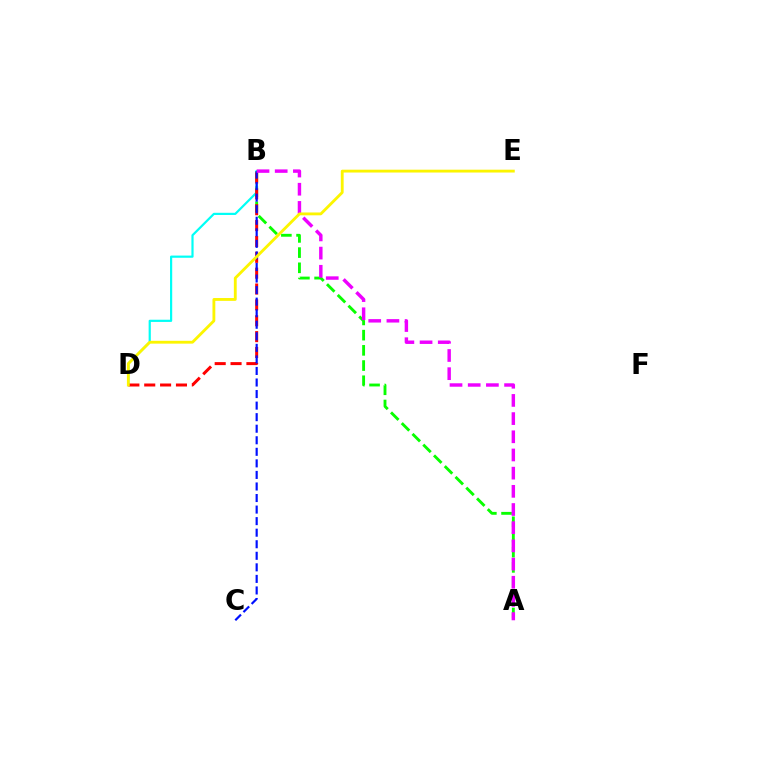{('A', 'B'): [{'color': '#08ff00', 'line_style': 'dashed', 'thickness': 2.07}, {'color': '#ee00ff', 'line_style': 'dashed', 'thickness': 2.47}], ('B', 'D'): [{'color': '#00fff6', 'line_style': 'solid', 'thickness': 1.58}, {'color': '#ff0000', 'line_style': 'dashed', 'thickness': 2.16}], ('B', 'C'): [{'color': '#0010ff', 'line_style': 'dashed', 'thickness': 1.57}], ('D', 'E'): [{'color': '#fcf500', 'line_style': 'solid', 'thickness': 2.04}]}